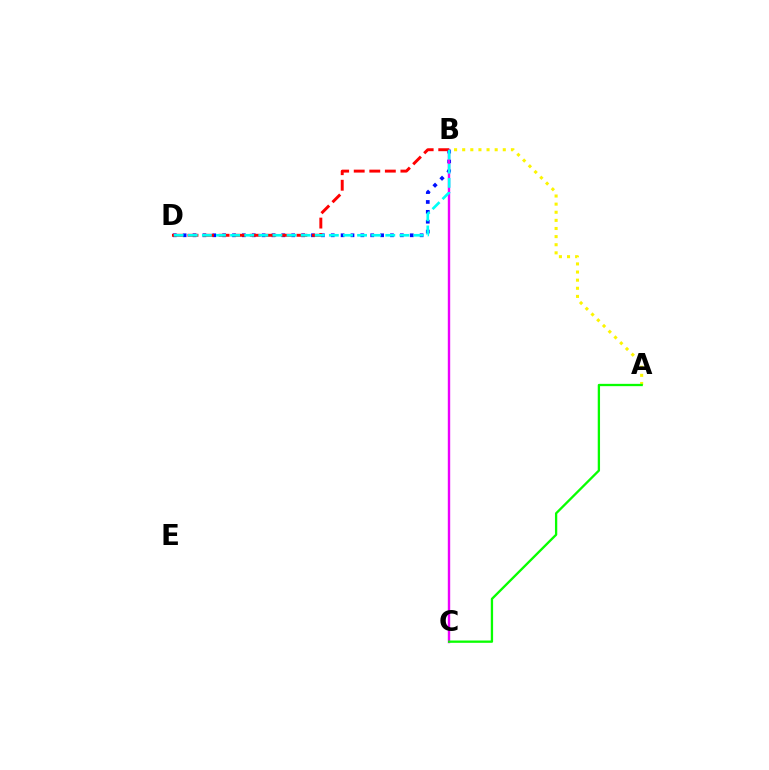{('A', 'B'): [{'color': '#fcf500', 'line_style': 'dotted', 'thickness': 2.21}], ('B', 'D'): [{'color': '#0010ff', 'line_style': 'dotted', 'thickness': 2.68}, {'color': '#ff0000', 'line_style': 'dashed', 'thickness': 2.11}, {'color': '#00fff6', 'line_style': 'dashed', 'thickness': 1.92}], ('B', 'C'): [{'color': '#ee00ff', 'line_style': 'solid', 'thickness': 1.73}], ('A', 'C'): [{'color': '#08ff00', 'line_style': 'solid', 'thickness': 1.66}]}